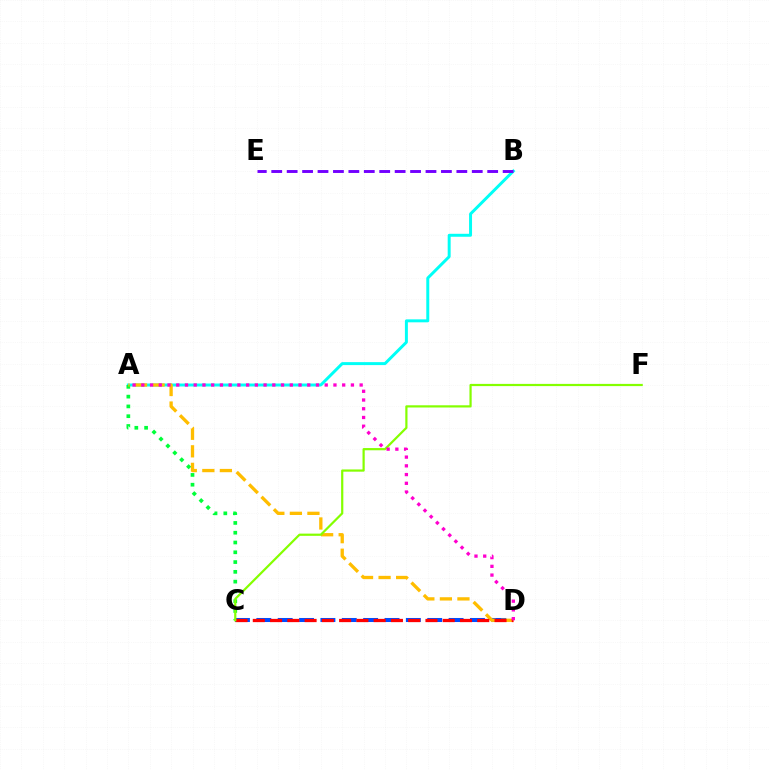{('A', 'B'): [{'color': '#00fff6', 'line_style': 'solid', 'thickness': 2.14}], ('A', 'C'): [{'color': '#00ff39', 'line_style': 'dotted', 'thickness': 2.66}], ('C', 'D'): [{'color': '#004bff', 'line_style': 'dashed', 'thickness': 2.9}, {'color': '#ff0000', 'line_style': 'dashed', 'thickness': 2.35}], ('A', 'D'): [{'color': '#ffbd00', 'line_style': 'dashed', 'thickness': 2.38}, {'color': '#ff00cf', 'line_style': 'dotted', 'thickness': 2.37}], ('B', 'E'): [{'color': '#7200ff', 'line_style': 'dashed', 'thickness': 2.1}], ('C', 'F'): [{'color': '#84ff00', 'line_style': 'solid', 'thickness': 1.59}]}